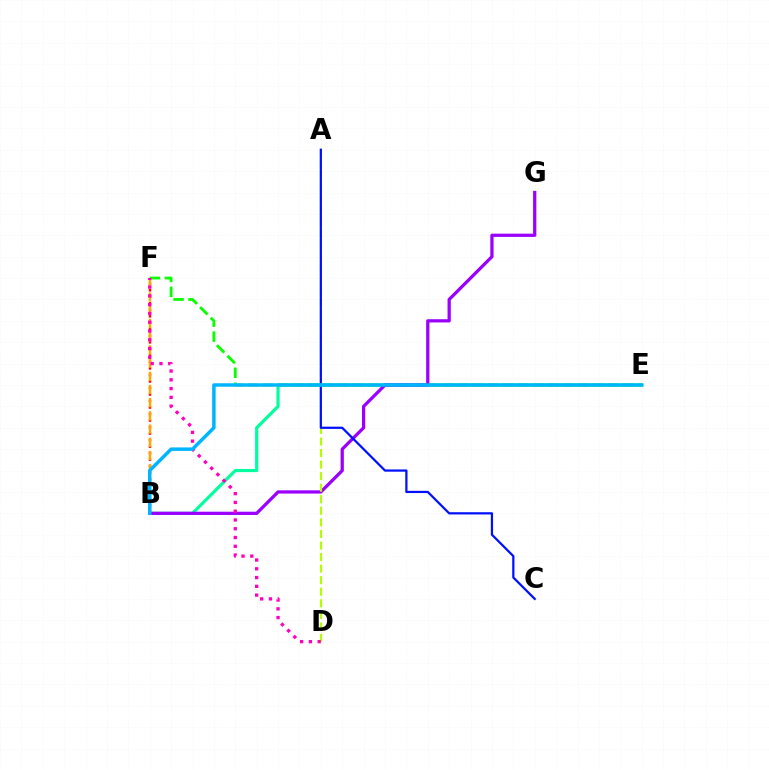{('B', 'E'): [{'color': '#00ff9d', 'line_style': 'solid', 'thickness': 2.28}, {'color': '#00b5ff', 'line_style': 'solid', 'thickness': 2.51}], ('E', 'F'): [{'color': '#08ff00', 'line_style': 'dashed', 'thickness': 2.04}], ('B', 'F'): [{'color': '#ff0000', 'line_style': 'dotted', 'thickness': 1.77}, {'color': '#ffa500', 'line_style': 'dashed', 'thickness': 1.79}], ('B', 'G'): [{'color': '#9b00ff', 'line_style': 'solid', 'thickness': 2.34}], ('A', 'D'): [{'color': '#b3ff00', 'line_style': 'dashed', 'thickness': 1.57}], ('A', 'C'): [{'color': '#0010ff', 'line_style': 'solid', 'thickness': 1.61}], ('D', 'F'): [{'color': '#ff00bd', 'line_style': 'dotted', 'thickness': 2.38}]}